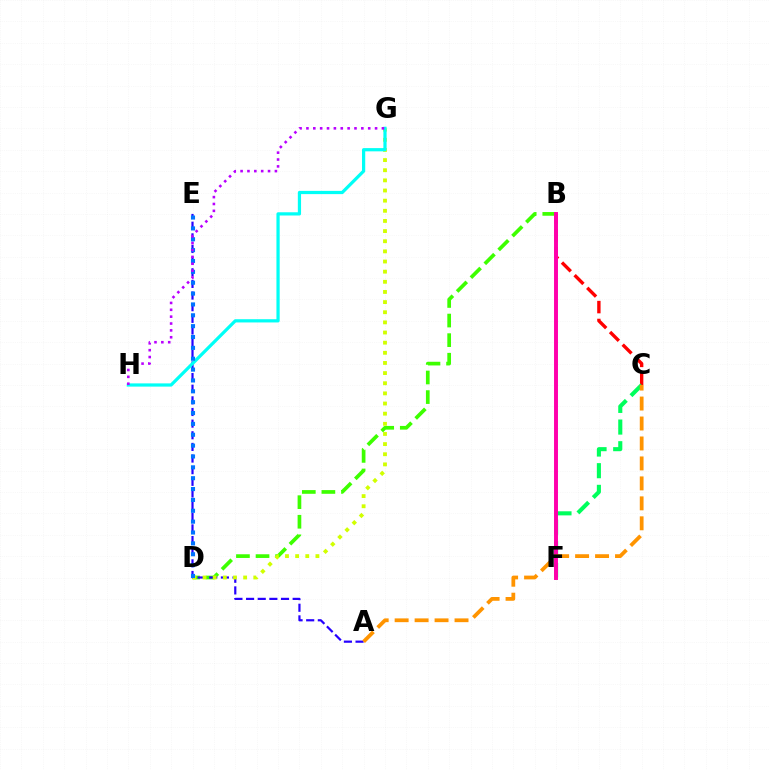{('B', 'C'): [{'color': '#ff0000', 'line_style': 'dashed', 'thickness': 2.43}], ('C', 'F'): [{'color': '#00ff5c', 'line_style': 'dashed', 'thickness': 2.94}], ('B', 'D'): [{'color': '#3dff00', 'line_style': 'dashed', 'thickness': 2.66}], ('A', 'E'): [{'color': '#2500ff', 'line_style': 'dashed', 'thickness': 1.58}], ('B', 'F'): [{'color': '#ff00ac', 'line_style': 'solid', 'thickness': 2.84}], ('D', 'G'): [{'color': '#d1ff00', 'line_style': 'dotted', 'thickness': 2.76}], ('G', 'H'): [{'color': '#00fff6', 'line_style': 'solid', 'thickness': 2.32}, {'color': '#b900ff', 'line_style': 'dotted', 'thickness': 1.86}], ('D', 'E'): [{'color': '#0074ff', 'line_style': 'dotted', 'thickness': 2.95}], ('A', 'C'): [{'color': '#ff9400', 'line_style': 'dashed', 'thickness': 2.71}]}